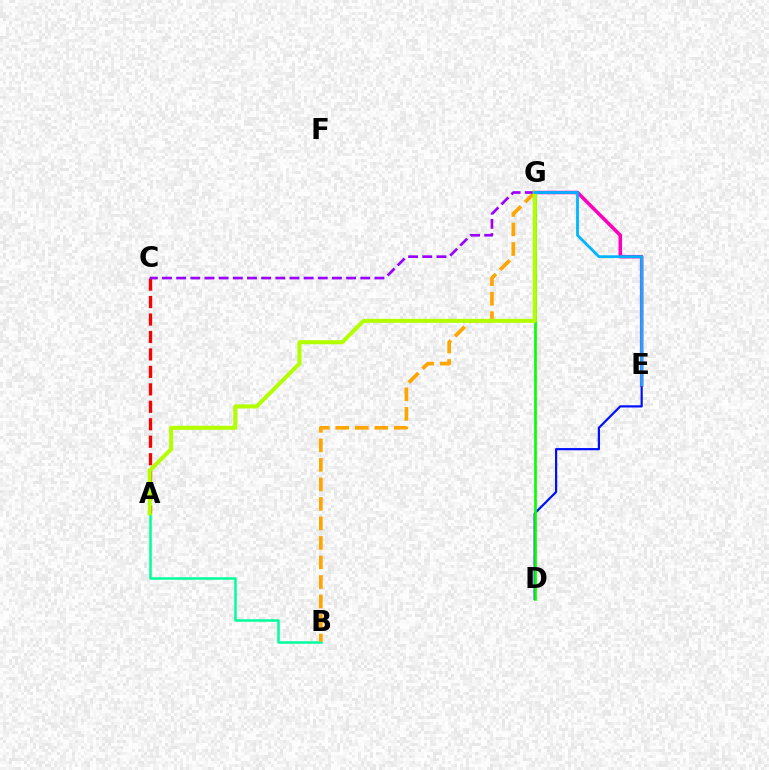{('A', 'B'): [{'color': '#00ff9d', 'line_style': 'solid', 'thickness': 1.81}], ('A', 'C'): [{'color': '#ff0000', 'line_style': 'dashed', 'thickness': 2.37}], ('E', 'G'): [{'color': '#ff00bd', 'line_style': 'solid', 'thickness': 2.54}, {'color': '#00b5ff', 'line_style': 'solid', 'thickness': 2.01}], ('D', 'E'): [{'color': '#0010ff', 'line_style': 'solid', 'thickness': 1.59}], ('D', 'G'): [{'color': '#08ff00', 'line_style': 'solid', 'thickness': 1.93}], ('B', 'G'): [{'color': '#ffa500', 'line_style': 'dashed', 'thickness': 2.65}], ('C', 'G'): [{'color': '#9b00ff', 'line_style': 'dashed', 'thickness': 1.92}], ('A', 'G'): [{'color': '#b3ff00', 'line_style': 'solid', 'thickness': 2.9}]}